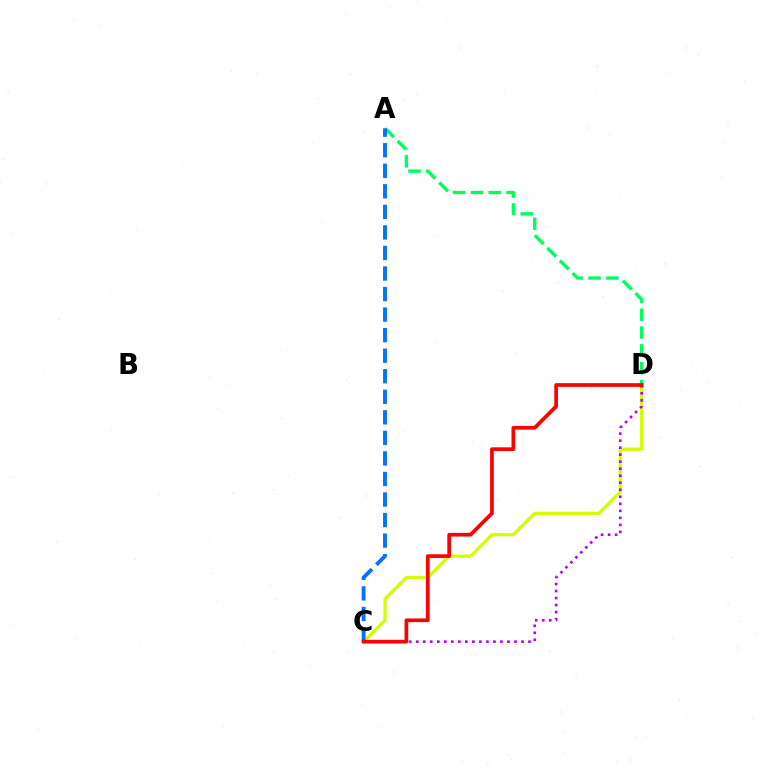{('A', 'D'): [{'color': '#00ff5c', 'line_style': 'dashed', 'thickness': 2.42}], ('C', 'D'): [{'color': '#d1ff00', 'line_style': 'solid', 'thickness': 2.34}, {'color': '#b900ff', 'line_style': 'dotted', 'thickness': 1.91}, {'color': '#ff0000', 'line_style': 'solid', 'thickness': 2.66}], ('A', 'C'): [{'color': '#0074ff', 'line_style': 'dashed', 'thickness': 2.79}]}